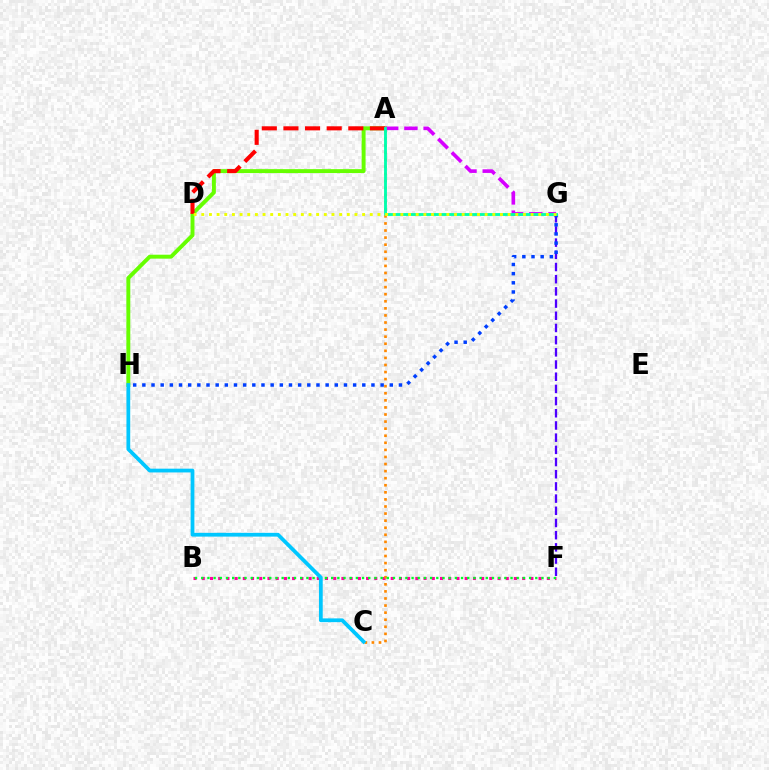{('F', 'G'): [{'color': '#4f00ff', 'line_style': 'dashed', 'thickness': 1.66}], ('A', 'H'): [{'color': '#66ff00', 'line_style': 'solid', 'thickness': 2.82}], ('B', 'F'): [{'color': '#ff00a0', 'line_style': 'dotted', 'thickness': 2.23}, {'color': '#00ff27', 'line_style': 'dotted', 'thickness': 1.68}], ('A', 'G'): [{'color': '#d600ff', 'line_style': 'dashed', 'thickness': 2.61}, {'color': '#00ffaf', 'line_style': 'solid', 'thickness': 2.05}], ('A', 'C'): [{'color': '#ff8800', 'line_style': 'dotted', 'thickness': 1.92}], ('A', 'D'): [{'color': '#ff0000', 'line_style': 'dashed', 'thickness': 2.94}], ('C', 'H'): [{'color': '#00c7ff', 'line_style': 'solid', 'thickness': 2.71}], ('G', 'H'): [{'color': '#003fff', 'line_style': 'dotted', 'thickness': 2.49}], ('D', 'G'): [{'color': '#eeff00', 'line_style': 'dotted', 'thickness': 2.08}]}